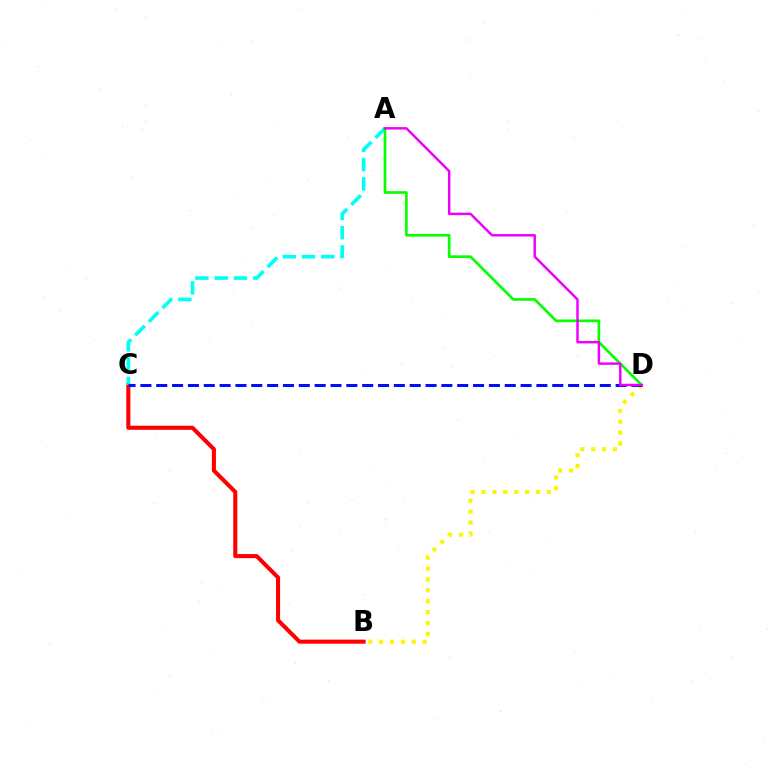{('B', 'D'): [{'color': '#fcf500', 'line_style': 'dotted', 'thickness': 2.96}], ('B', 'C'): [{'color': '#ff0000', 'line_style': 'solid', 'thickness': 2.93}], ('A', 'C'): [{'color': '#00fff6', 'line_style': 'dashed', 'thickness': 2.61}], ('A', 'D'): [{'color': '#08ff00', 'line_style': 'solid', 'thickness': 1.93}, {'color': '#ee00ff', 'line_style': 'solid', 'thickness': 1.77}], ('C', 'D'): [{'color': '#0010ff', 'line_style': 'dashed', 'thickness': 2.15}]}